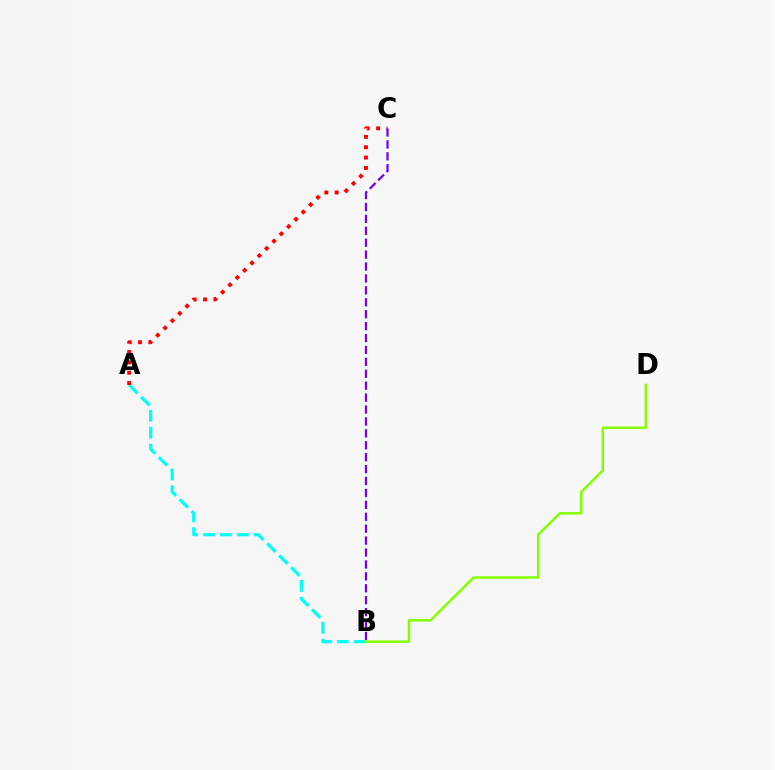{('A', 'B'): [{'color': '#00fff6', 'line_style': 'dashed', 'thickness': 2.3}], ('A', 'C'): [{'color': '#ff0000', 'line_style': 'dotted', 'thickness': 2.81}], ('B', 'C'): [{'color': '#7200ff', 'line_style': 'dashed', 'thickness': 1.62}], ('B', 'D'): [{'color': '#84ff00', 'line_style': 'solid', 'thickness': 1.82}]}